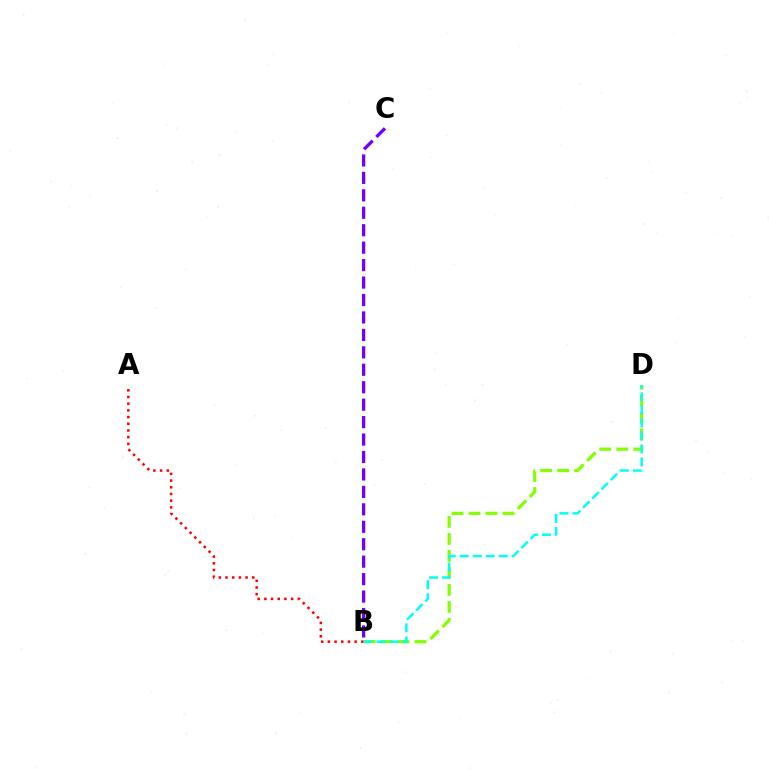{('B', 'D'): [{'color': '#84ff00', 'line_style': 'dashed', 'thickness': 2.31}, {'color': '#00fff6', 'line_style': 'dashed', 'thickness': 1.77}], ('B', 'C'): [{'color': '#7200ff', 'line_style': 'dashed', 'thickness': 2.37}], ('A', 'B'): [{'color': '#ff0000', 'line_style': 'dotted', 'thickness': 1.82}]}